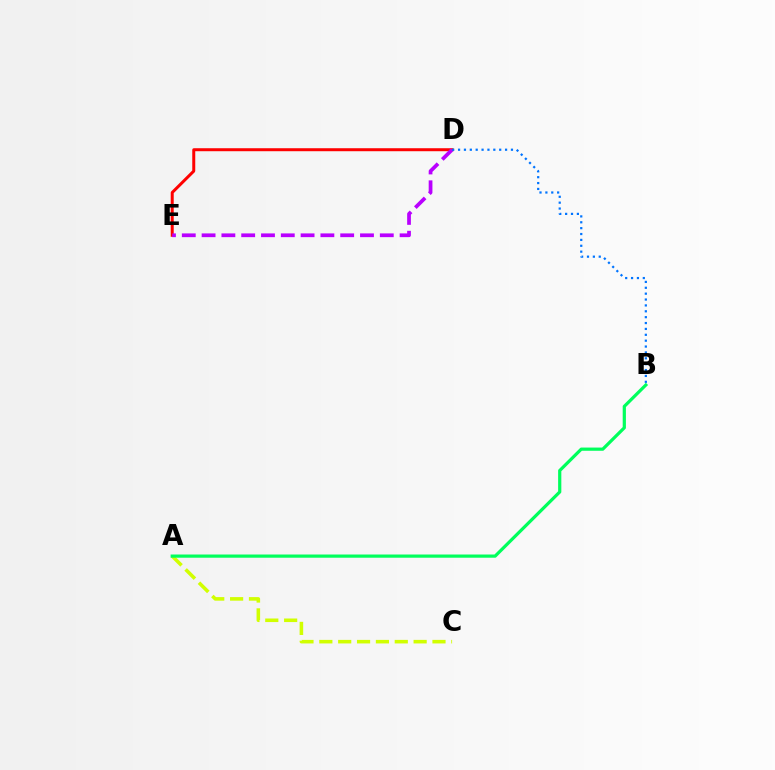{('A', 'C'): [{'color': '#d1ff00', 'line_style': 'dashed', 'thickness': 2.56}], ('A', 'B'): [{'color': '#00ff5c', 'line_style': 'solid', 'thickness': 2.31}], ('D', 'E'): [{'color': '#ff0000', 'line_style': 'solid', 'thickness': 2.15}, {'color': '#b900ff', 'line_style': 'dashed', 'thickness': 2.69}], ('B', 'D'): [{'color': '#0074ff', 'line_style': 'dotted', 'thickness': 1.6}]}